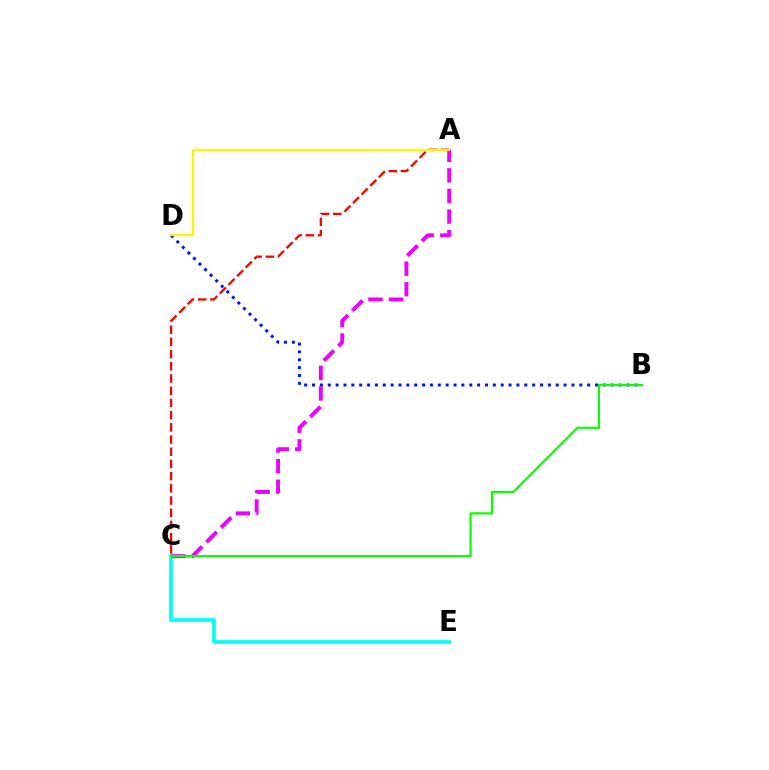{('C', 'E'): [{'color': '#00fff6', 'line_style': 'solid', 'thickness': 2.64}], ('B', 'D'): [{'color': '#0010ff', 'line_style': 'dotted', 'thickness': 2.14}], ('A', 'C'): [{'color': '#ee00ff', 'line_style': 'dashed', 'thickness': 2.8}, {'color': '#ff0000', 'line_style': 'dashed', 'thickness': 1.66}], ('B', 'C'): [{'color': '#08ff00', 'line_style': 'solid', 'thickness': 1.61}], ('A', 'D'): [{'color': '#fcf500', 'line_style': 'solid', 'thickness': 1.61}]}